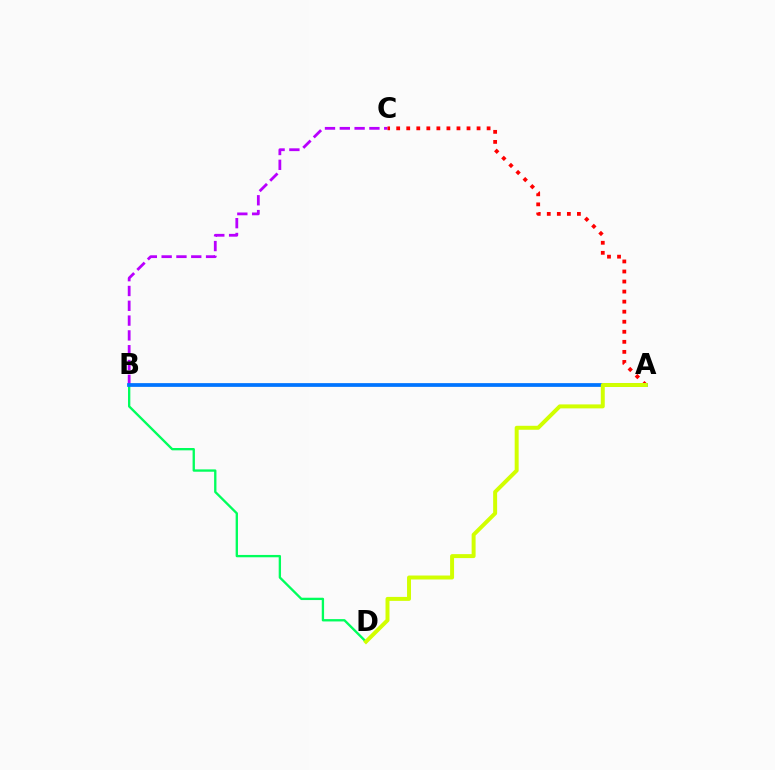{('B', 'C'): [{'color': '#b900ff', 'line_style': 'dashed', 'thickness': 2.01}], ('A', 'C'): [{'color': '#ff0000', 'line_style': 'dotted', 'thickness': 2.73}], ('B', 'D'): [{'color': '#00ff5c', 'line_style': 'solid', 'thickness': 1.68}], ('A', 'B'): [{'color': '#0074ff', 'line_style': 'solid', 'thickness': 2.7}], ('A', 'D'): [{'color': '#d1ff00', 'line_style': 'solid', 'thickness': 2.85}]}